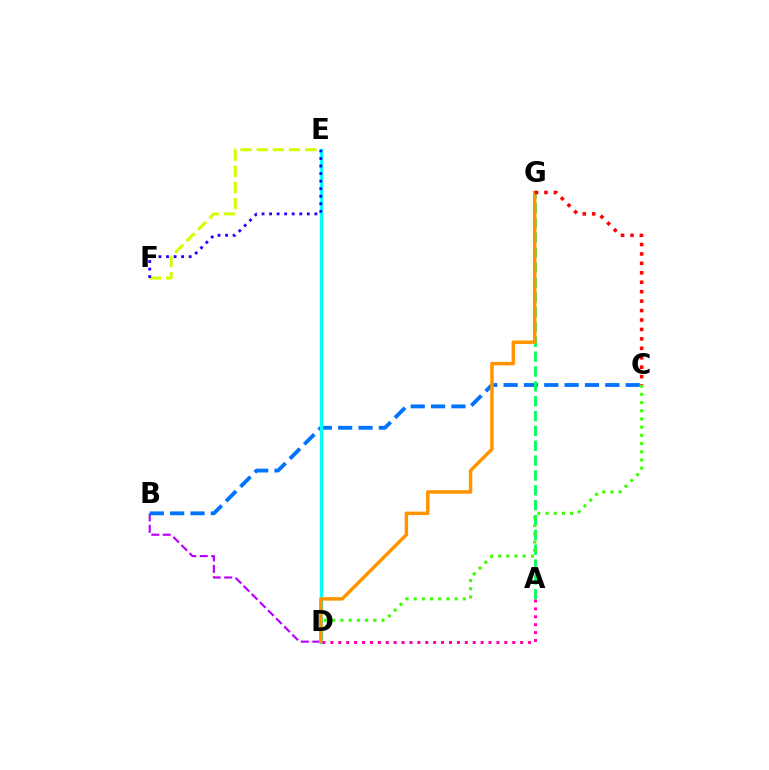{('B', 'D'): [{'color': '#b900ff', 'line_style': 'dashed', 'thickness': 1.56}], ('B', 'C'): [{'color': '#0074ff', 'line_style': 'dashed', 'thickness': 2.76}], ('A', 'G'): [{'color': '#00ff5c', 'line_style': 'dashed', 'thickness': 2.02}], ('C', 'D'): [{'color': '#3dff00', 'line_style': 'dotted', 'thickness': 2.23}], ('D', 'E'): [{'color': '#00fff6', 'line_style': 'solid', 'thickness': 2.4}], ('D', 'G'): [{'color': '#ff9400', 'line_style': 'solid', 'thickness': 2.5}], ('A', 'D'): [{'color': '#ff00ac', 'line_style': 'dotted', 'thickness': 2.15}], ('E', 'F'): [{'color': '#d1ff00', 'line_style': 'dashed', 'thickness': 2.2}, {'color': '#2500ff', 'line_style': 'dotted', 'thickness': 2.05}], ('C', 'G'): [{'color': '#ff0000', 'line_style': 'dotted', 'thickness': 2.56}]}